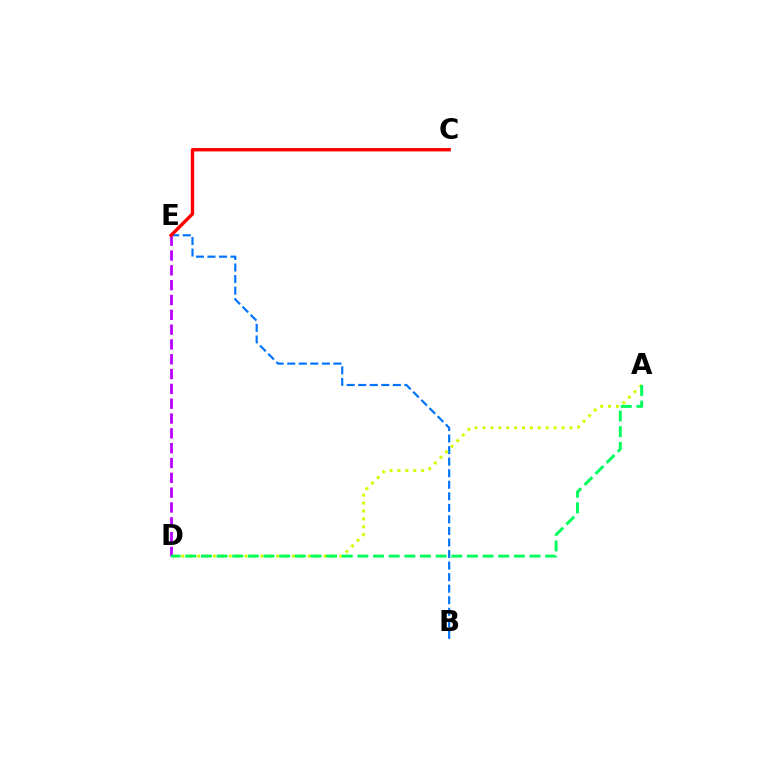{('B', 'E'): [{'color': '#0074ff', 'line_style': 'dashed', 'thickness': 1.57}], ('A', 'D'): [{'color': '#d1ff00', 'line_style': 'dotted', 'thickness': 2.15}, {'color': '#00ff5c', 'line_style': 'dashed', 'thickness': 2.13}], ('D', 'E'): [{'color': '#b900ff', 'line_style': 'dashed', 'thickness': 2.01}], ('C', 'E'): [{'color': '#ff0000', 'line_style': 'solid', 'thickness': 2.43}]}